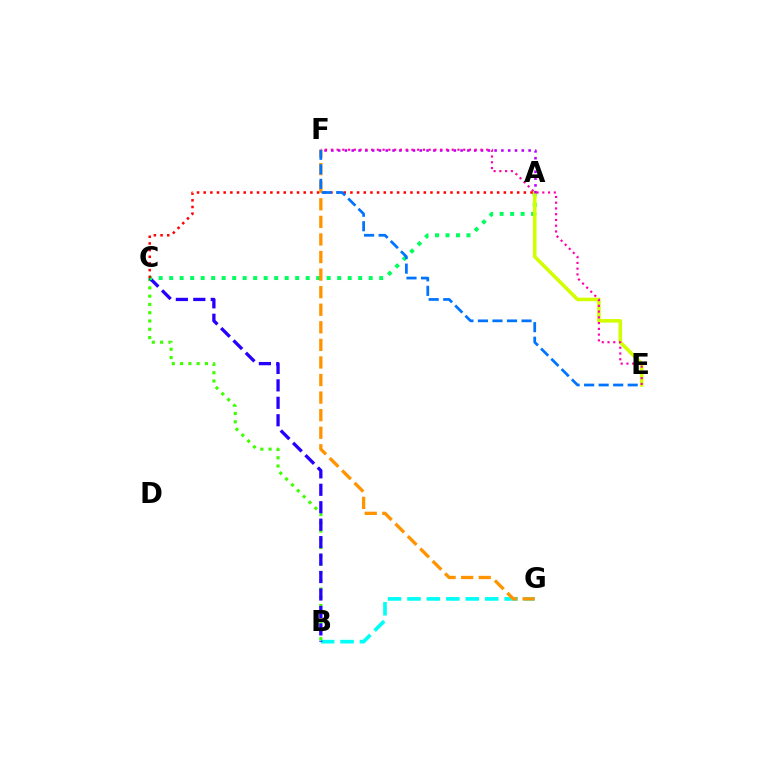{('B', 'G'): [{'color': '#00fff6', 'line_style': 'dashed', 'thickness': 2.64}], ('B', 'C'): [{'color': '#3dff00', 'line_style': 'dotted', 'thickness': 2.25}, {'color': '#2500ff', 'line_style': 'dashed', 'thickness': 2.37}], ('A', 'C'): [{'color': '#00ff5c', 'line_style': 'dotted', 'thickness': 2.85}, {'color': '#ff0000', 'line_style': 'dotted', 'thickness': 1.81}], ('A', 'E'): [{'color': '#d1ff00', 'line_style': 'solid', 'thickness': 2.56}], ('F', 'G'): [{'color': '#ff9400', 'line_style': 'dashed', 'thickness': 2.39}], ('E', 'F'): [{'color': '#0074ff', 'line_style': 'dashed', 'thickness': 1.97}, {'color': '#ff00ac', 'line_style': 'dotted', 'thickness': 1.56}], ('A', 'F'): [{'color': '#b900ff', 'line_style': 'dotted', 'thickness': 1.85}]}